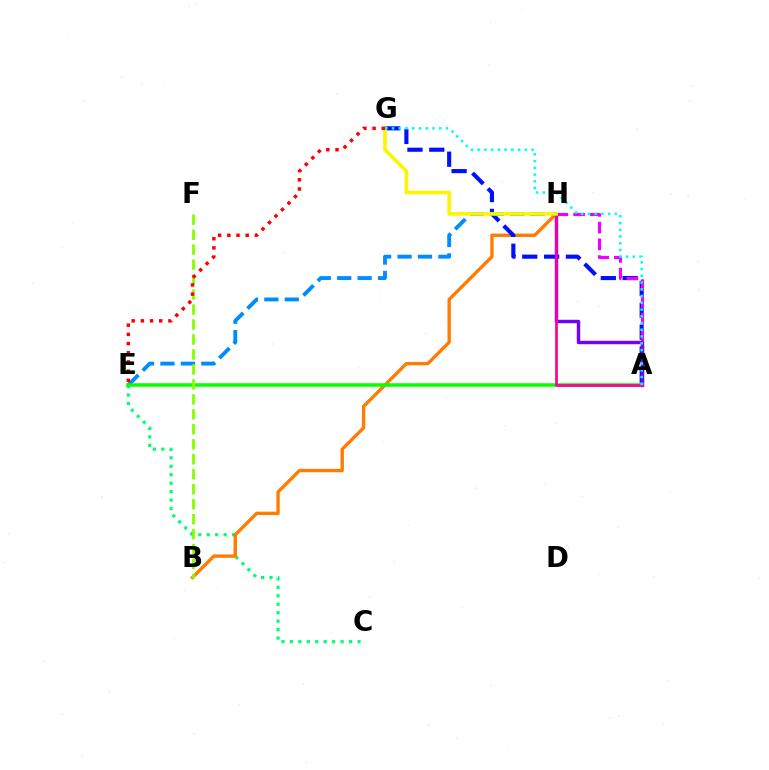{('C', 'E'): [{'color': '#00ff74', 'line_style': 'dotted', 'thickness': 2.3}], ('B', 'H'): [{'color': '#ff7c00', 'line_style': 'solid', 'thickness': 2.42}], ('A', 'G'): [{'color': '#0010ff', 'line_style': 'dashed', 'thickness': 2.97}, {'color': '#00fff6', 'line_style': 'dotted', 'thickness': 1.83}], ('A', 'H'): [{'color': '#ee00ff', 'line_style': 'dashed', 'thickness': 2.28}, {'color': '#7200ff', 'line_style': 'solid', 'thickness': 2.48}, {'color': '#ff0094', 'line_style': 'solid', 'thickness': 1.97}], ('E', 'H'): [{'color': '#008cff', 'line_style': 'dashed', 'thickness': 2.78}], ('A', 'E'): [{'color': '#08ff00', 'line_style': 'solid', 'thickness': 2.54}], ('B', 'F'): [{'color': '#84ff00', 'line_style': 'dashed', 'thickness': 2.03}], ('G', 'H'): [{'color': '#fcf500', 'line_style': 'solid', 'thickness': 2.6}], ('E', 'G'): [{'color': '#ff0000', 'line_style': 'dotted', 'thickness': 2.5}]}